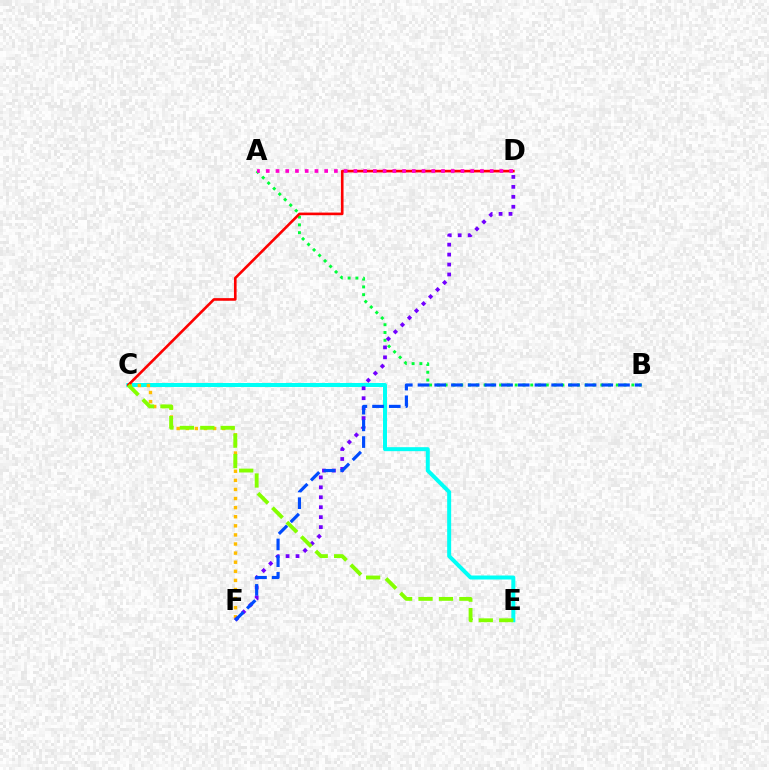{('C', 'E'): [{'color': '#00fff6', 'line_style': 'solid', 'thickness': 2.87}, {'color': '#84ff00', 'line_style': 'dashed', 'thickness': 2.77}], ('C', 'F'): [{'color': '#ffbd00', 'line_style': 'dotted', 'thickness': 2.47}], ('A', 'B'): [{'color': '#00ff39', 'line_style': 'dotted', 'thickness': 2.11}], ('C', 'D'): [{'color': '#ff0000', 'line_style': 'solid', 'thickness': 1.89}], ('D', 'F'): [{'color': '#7200ff', 'line_style': 'dotted', 'thickness': 2.7}], ('B', 'F'): [{'color': '#004bff', 'line_style': 'dashed', 'thickness': 2.27}], ('A', 'D'): [{'color': '#ff00cf', 'line_style': 'dotted', 'thickness': 2.65}]}